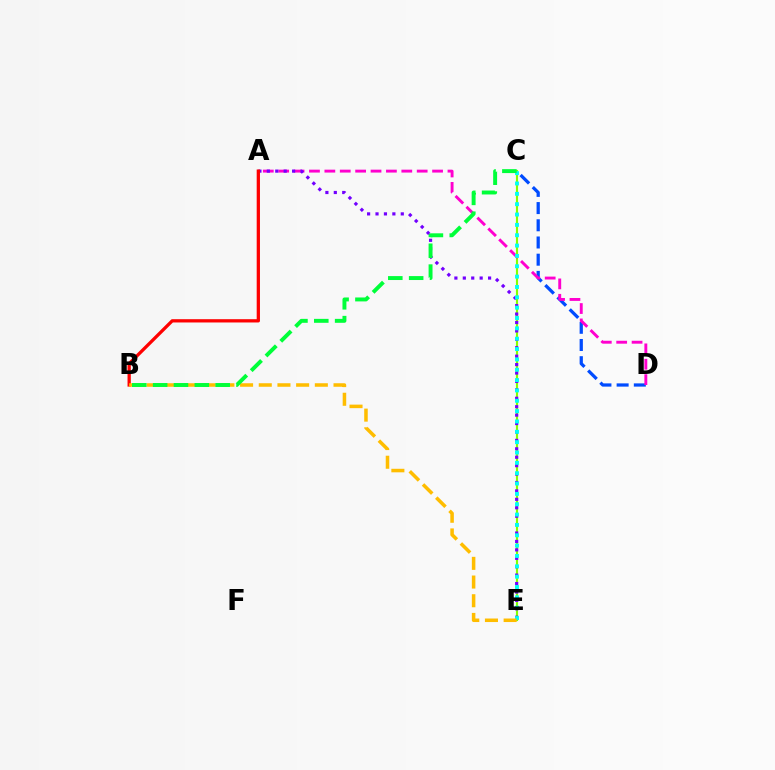{('C', 'D'): [{'color': '#004bff', 'line_style': 'dashed', 'thickness': 2.34}], ('C', 'E'): [{'color': '#84ff00', 'line_style': 'solid', 'thickness': 1.54}, {'color': '#00fff6', 'line_style': 'dotted', 'thickness': 2.81}], ('A', 'D'): [{'color': '#ff00cf', 'line_style': 'dashed', 'thickness': 2.09}], ('A', 'E'): [{'color': '#7200ff', 'line_style': 'dotted', 'thickness': 2.29}], ('A', 'B'): [{'color': '#ff0000', 'line_style': 'solid', 'thickness': 2.36}], ('B', 'E'): [{'color': '#ffbd00', 'line_style': 'dashed', 'thickness': 2.54}], ('B', 'C'): [{'color': '#00ff39', 'line_style': 'dashed', 'thickness': 2.83}]}